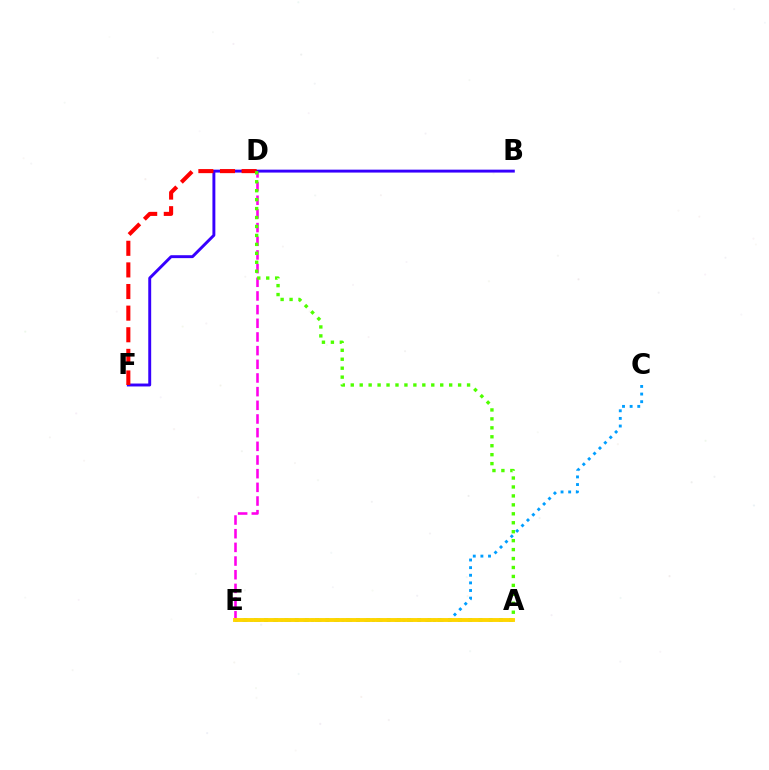{('D', 'E'): [{'color': '#ff00ed', 'line_style': 'dashed', 'thickness': 1.86}], ('A', 'E'): [{'color': '#00ff86', 'line_style': 'dotted', 'thickness': 2.77}, {'color': '#ffd500', 'line_style': 'solid', 'thickness': 2.81}], ('B', 'F'): [{'color': '#3700ff', 'line_style': 'solid', 'thickness': 2.1}], ('D', 'F'): [{'color': '#ff0000', 'line_style': 'dashed', 'thickness': 2.94}], ('A', 'D'): [{'color': '#4fff00', 'line_style': 'dotted', 'thickness': 2.43}], ('C', 'E'): [{'color': '#009eff', 'line_style': 'dotted', 'thickness': 2.07}]}